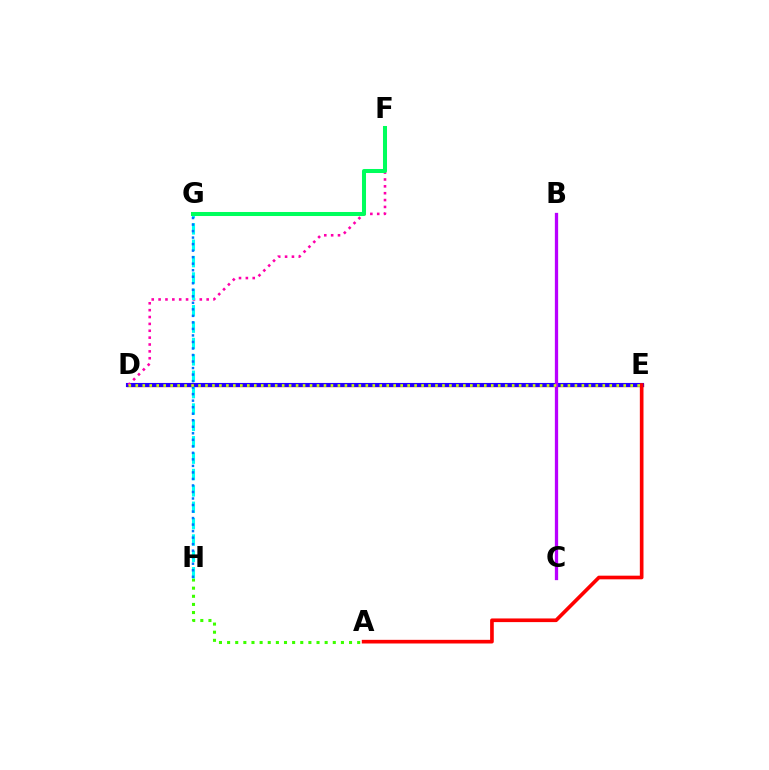{('A', 'H'): [{'color': '#3dff00', 'line_style': 'dotted', 'thickness': 2.21}], ('D', 'E'): [{'color': '#ff9400', 'line_style': 'solid', 'thickness': 2.46}, {'color': '#2500ff', 'line_style': 'solid', 'thickness': 2.96}, {'color': '#d1ff00', 'line_style': 'dotted', 'thickness': 1.89}], ('D', 'F'): [{'color': '#ff00ac', 'line_style': 'dotted', 'thickness': 1.87}], ('B', 'C'): [{'color': '#b900ff', 'line_style': 'solid', 'thickness': 2.36}], ('G', 'H'): [{'color': '#00fff6', 'line_style': 'dashed', 'thickness': 2.22}, {'color': '#0074ff', 'line_style': 'dotted', 'thickness': 1.77}], ('F', 'G'): [{'color': '#00ff5c', 'line_style': 'solid', 'thickness': 2.9}], ('A', 'E'): [{'color': '#ff0000', 'line_style': 'solid', 'thickness': 2.63}]}